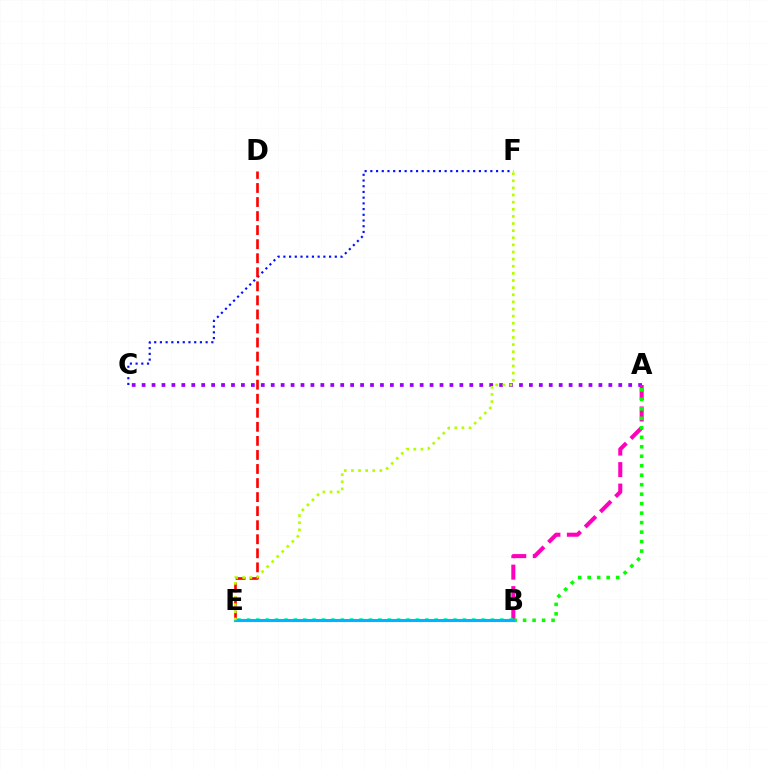{('A', 'C'): [{'color': '#9b00ff', 'line_style': 'dotted', 'thickness': 2.7}], ('C', 'F'): [{'color': '#0010ff', 'line_style': 'dotted', 'thickness': 1.55}], ('A', 'B'): [{'color': '#ff00bd', 'line_style': 'dashed', 'thickness': 2.92}, {'color': '#08ff00', 'line_style': 'dotted', 'thickness': 2.58}], ('B', 'E'): [{'color': '#ffa500', 'line_style': 'solid', 'thickness': 1.91}, {'color': '#00ff9d', 'line_style': 'dotted', 'thickness': 2.55}, {'color': '#00b5ff', 'line_style': 'solid', 'thickness': 2.22}], ('D', 'E'): [{'color': '#ff0000', 'line_style': 'dashed', 'thickness': 1.91}], ('E', 'F'): [{'color': '#b3ff00', 'line_style': 'dotted', 'thickness': 1.94}]}